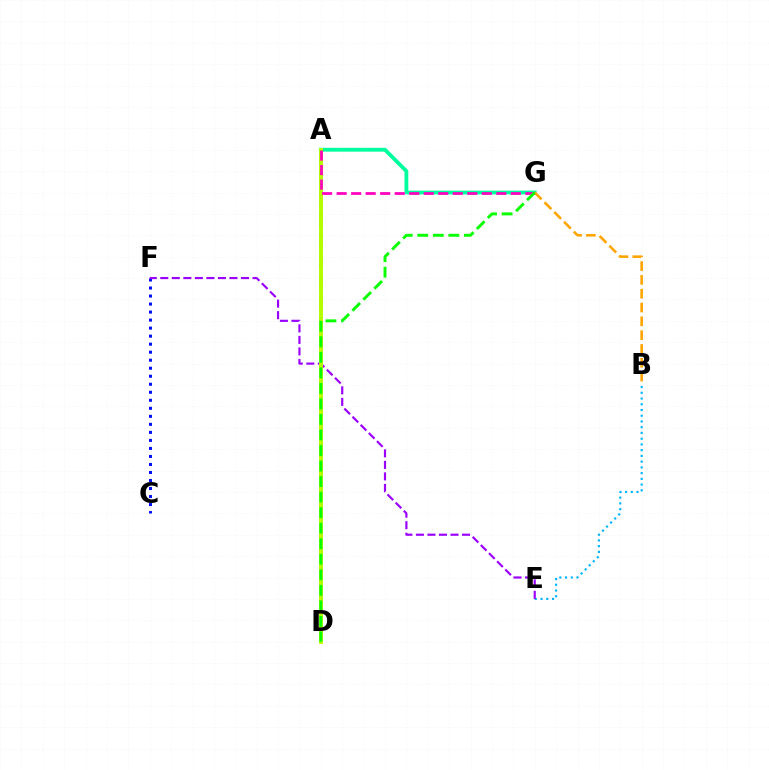{('A', 'D'): [{'color': '#ff0000', 'line_style': 'dashed', 'thickness': 2.84}, {'color': '#b3ff00', 'line_style': 'solid', 'thickness': 2.83}], ('C', 'F'): [{'color': '#0010ff', 'line_style': 'dotted', 'thickness': 2.18}], ('A', 'G'): [{'color': '#00ff9d', 'line_style': 'solid', 'thickness': 2.76}, {'color': '#ff00bd', 'line_style': 'dashed', 'thickness': 1.97}], ('B', 'E'): [{'color': '#00b5ff', 'line_style': 'dotted', 'thickness': 1.56}], ('E', 'F'): [{'color': '#9b00ff', 'line_style': 'dashed', 'thickness': 1.57}], ('B', 'G'): [{'color': '#ffa500', 'line_style': 'dashed', 'thickness': 1.88}], ('D', 'G'): [{'color': '#08ff00', 'line_style': 'dashed', 'thickness': 2.11}]}